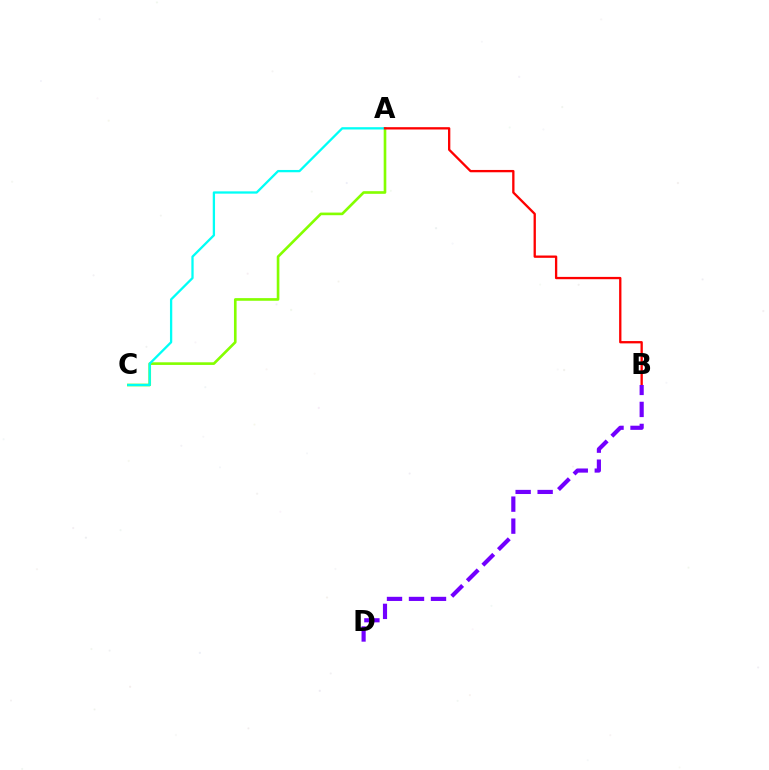{('A', 'C'): [{'color': '#84ff00', 'line_style': 'solid', 'thickness': 1.9}, {'color': '#00fff6', 'line_style': 'solid', 'thickness': 1.65}], ('A', 'B'): [{'color': '#ff0000', 'line_style': 'solid', 'thickness': 1.67}], ('B', 'D'): [{'color': '#7200ff', 'line_style': 'dashed', 'thickness': 2.99}]}